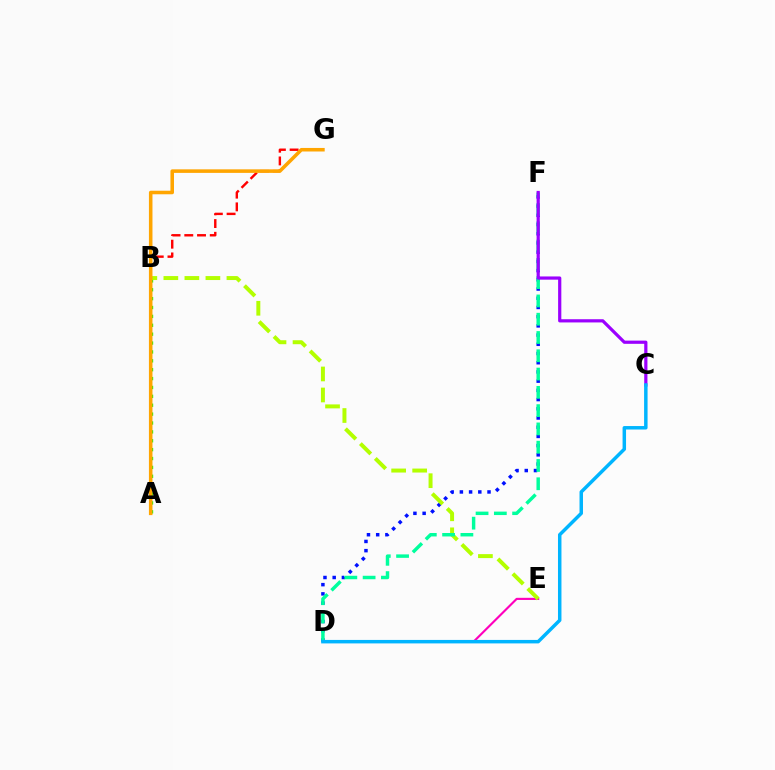{('D', 'F'): [{'color': '#0010ff', 'line_style': 'dotted', 'thickness': 2.5}, {'color': '#00ff9d', 'line_style': 'dashed', 'thickness': 2.48}], ('B', 'G'): [{'color': '#ff0000', 'line_style': 'dashed', 'thickness': 1.73}], ('A', 'B'): [{'color': '#08ff00', 'line_style': 'dotted', 'thickness': 2.41}], ('D', 'E'): [{'color': '#ff00bd', 'line_style': 'solid', 'thickness': 1.54}], ('B', 'E'): [{'color': '#b3ff00', 'line_style': 'dashed', 'thickness': 2.86}], ('A', 'G'): [{'color': '#ffa500', 'line_style': 'solid', 'thickness': 2.56}], ('C', 'F'): [{'color': '#9b00ff', 'line_style': 'solid', 'thickness': 2.31}], ('C', 'D'): [{'color': '#00b5ff', 'line_style': 'solid', 'thickness': 2.5}]}